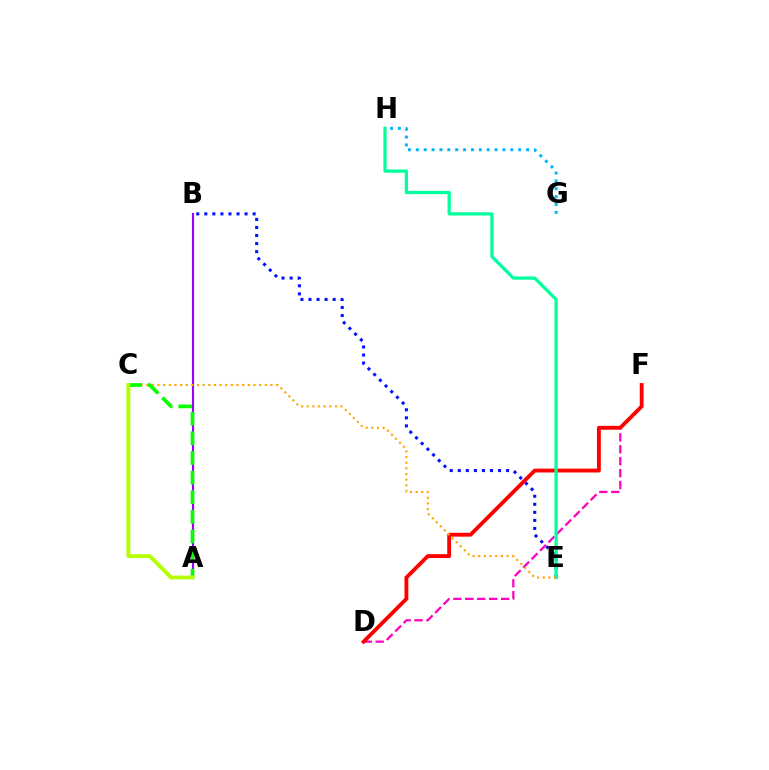{('A', 'B'): [{'color': '#9b00ff', 'line_style': 'solid', 'thickness': 1.53}], ('G', 'H'): [{'color': '#00b5ff', 'line_style': 'dotted', 'thickness': 2.14}], ('B', 'E'): [{'color': '#0010ff', 'line_style': 'dotted', 'thickness': 2.19}], ('D', 'F'): [{'color': '#ff00bd', 'line_style': 'dashed', 'thickness': 1.62}, {'color': '#ff0000', 'line_style': 'solid', 'thickness': 2.77}], ('E', 'H'): [{'color': '#00ff9d', 'line_style': 'solid', 'thickness': 2.33}], ('C', 'E'): [{'color': '#ffa500', 'line_style': 'dotted', 'thickness': 1.53}], ('A', 'C'): [{'color': '#08ff00', 'line_style': 'dashed', 'thickness': 2.67}, {'color': '#b3ff00', 'line_style': 'solid', 'thickness': 2.77}]}